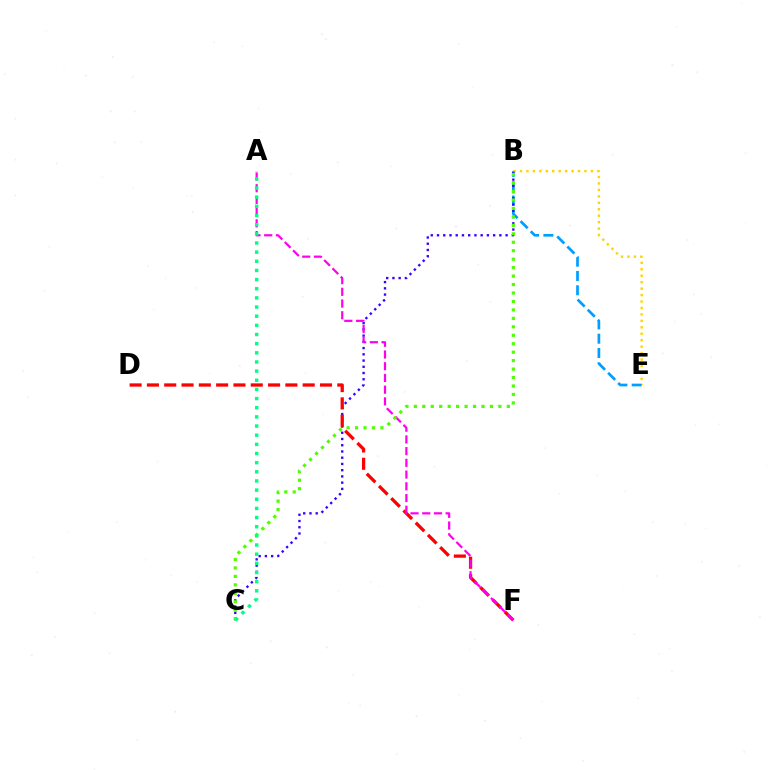{('B', 'E'): [{'color': '#ffd500', 'line_style': 'dotted', 'thickness': 1.75}, {'color': '#009eff', 'line_style': 'dashed', 'thickness': 1.94}], ('B', 'C'): [{'color': '#3700ff', 'line_style': 'dotted', 'thickness': 1.69}, {'color': '#4fff00', 'line_style': 'dotted', 'thickness': 2.3}], ('D', 'F'): [{'color': '#ff0000', 'line_style': 'dashed', 'thickness': 2.35}], ('A', 'F'): [{'color': '#ff00ed', 'line_style': 'dashed', 'thickness': 1.59}], ('A', 'C'): [{'color': '#00ff86', 'line_style': 'dotted', 'thickness': 2.49}]}